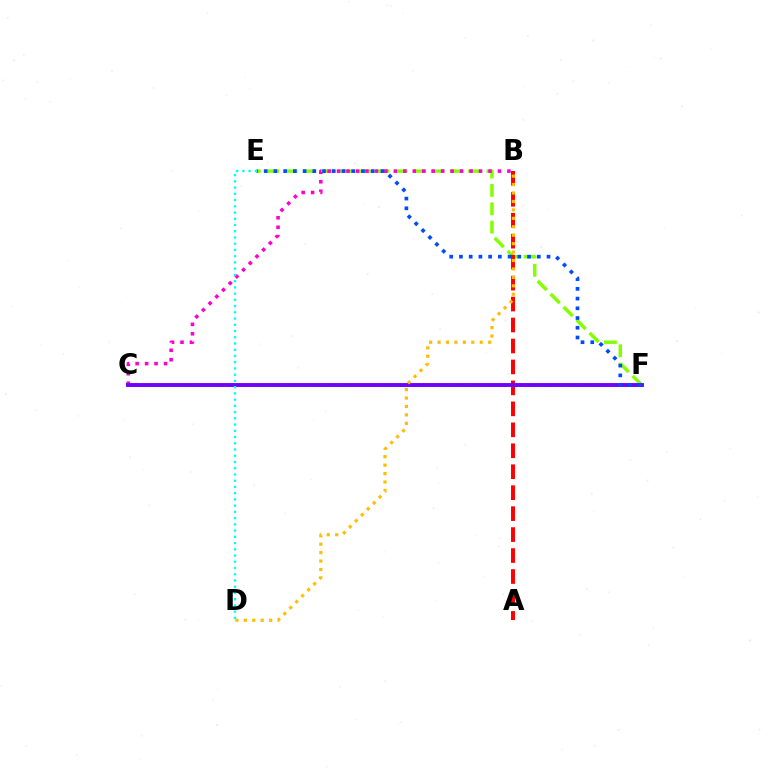{('C', 'F'): [{'color': '#00ff39', 'line_style': 'dashed', 'thickness': 1.93}, {'color': '#7200ff', 'line_style': 'solid', 'thickness': 2.8}], ('E', 'F'): [{'color': '#84ff00', 'line_style': 'dashed', 'thickness': 2.49}, {'color': '#004bff', 'line_style': 'dotted', 'thickness': 2.64}], ('B', 'C'): [{'color': '#ff00cf', 'line_style': 'dotted', 'thickness': 2.57}], ('A', 'B'): [{'color': '#ff0000', 'line_style': 'dashed', 'thickness': 2.85}], ('B', 'D'): [{'color': '#ffbd00', 'line_style': 'dotted', 'thickness': 2.29}], ('D', 'E'): [{'color': '#00fff6', 'line_style': 'dotted', 'thickness': 1.69}]}